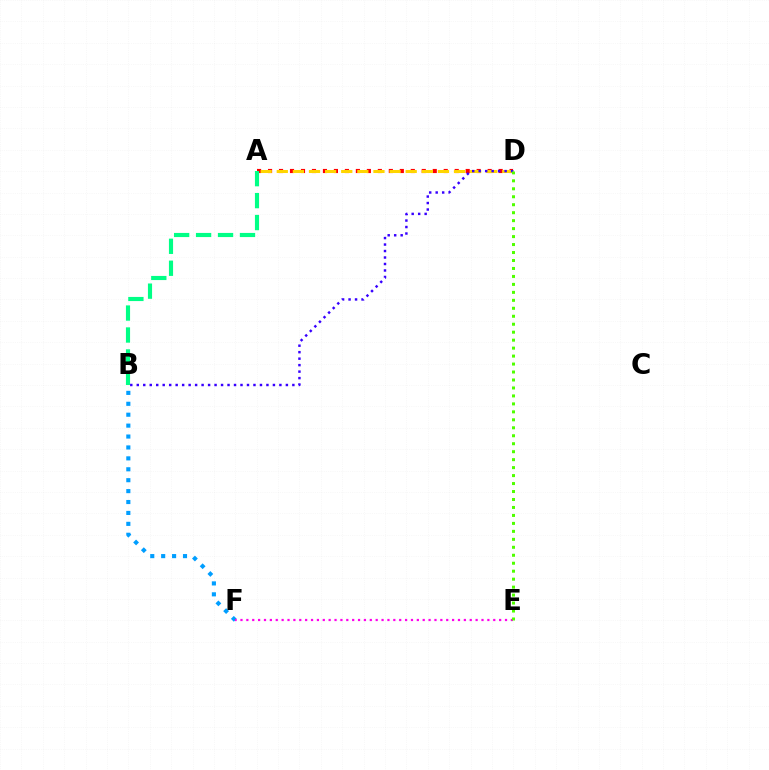{('B', 'F'): [{'color': '#009eff', 'line_style': 'dotted', 'thickness': 2.97}], ('A', 'D'): [{'color': '#ff0000', 'line_style': 'dotted', 'thickness': 2.98}, {'color': '#ffd500', 'line_style': 'dashed', 'thickness': 2.19}], ('E', 'F'): [{'color': '#ff00ed', 'line_style': 'dotted', 'thickness': 1.6}], ('A', 'B'): [{'color': '#00ff86', 'line_style': 'dashed', 'thickness': 2.98}], ('B', 'D'): [{'color': '#3700ff', 'line_style': 'dotted', 'thickness': 1.76}], ('D', 'E'): [{'color': '#4fff00', 'line_style': 'dotted', 'thickness': 2.16}]}